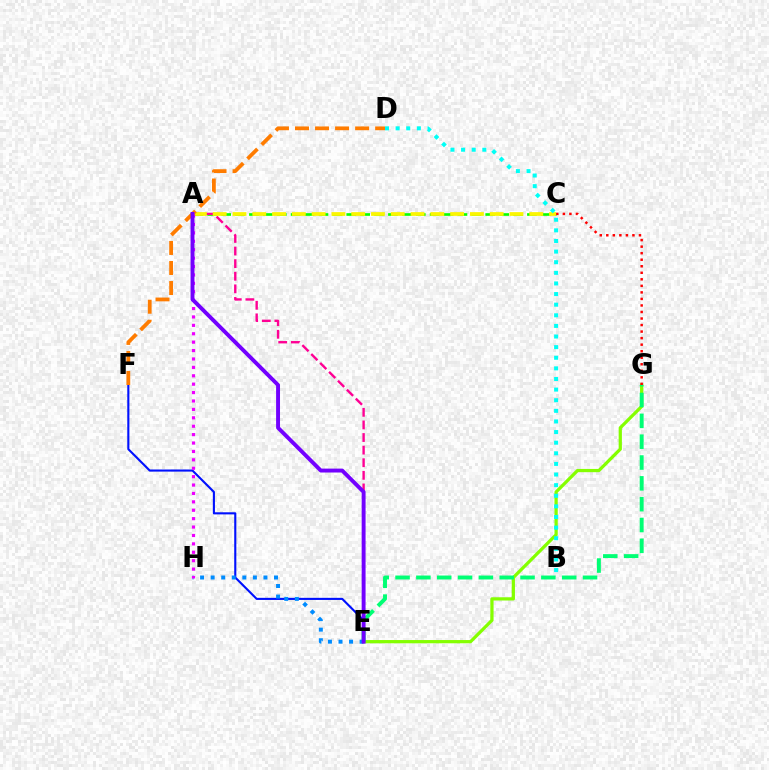{('A', 'C'): [{'color': '#08ff00', 'line_style': 'dashed', 'thickness': 1.89}, {'color': '#fcf500', 'line_style': 'dashed', 'thickness': 2.69}], ('A', 'E'): [{'color': '#ff0094', 'line_style': 'dashed', 'thickness': 1.71}, {'color': '#7200ff', 'line_style': 'solid', 'thickness': 2.82}], ('E', 'F'): [{'color': '#0010ff', 'line_style': 'solid', 'thickness': 1.52}], ('E', 'G'): [{'color': '#84ff00', 'line_style': 'solid', 'thickness': 2.33}, {'color': '#00ff74', 'line_style': 'dashed', 'thickness': 2.83}], ('E', 'H'): [{'color': '#008cff', 'line_style': 'dotted', 'thickness': 2.87}], ('B', 'D'): [{'color': '#00fff6', 'line_style': 'dotted', 'thickness': 2.88}], ('A', 'H'): [{'color': '#ee00ff', 'line_style': 'dotted', 'thickness': 2.28}], ('D', 'F'): [{'color': '#ff7c00', 'line_style': 'dashed', 'thickness': 2.72}], ('C', 'G'): [{'color': '#ff0000', 'line_style': 'dotted', 'thickness': 1.78}]}